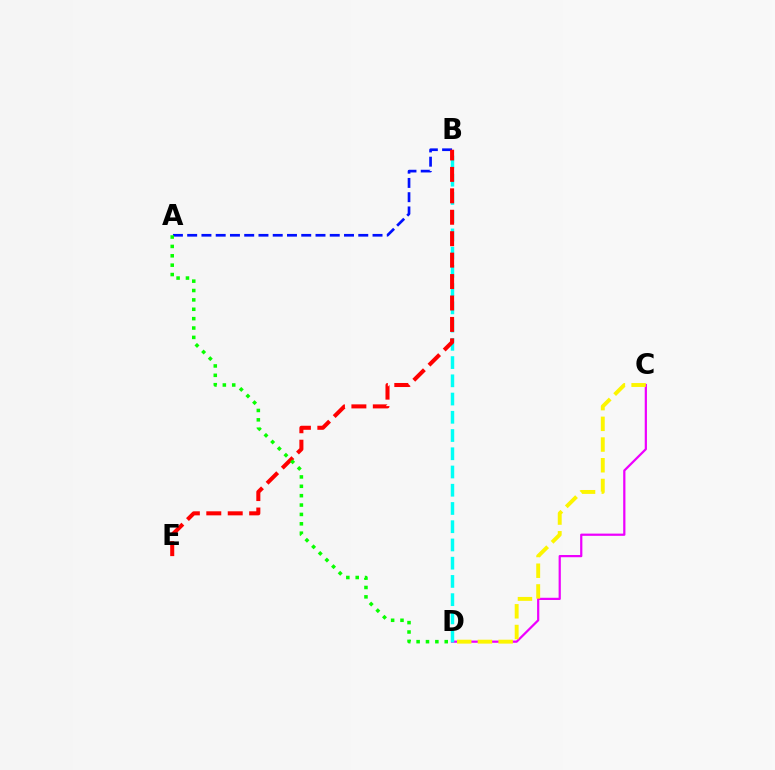{('C', 'D'): [{'color': '#ee00ff', 'line_style': 'solid', 'thickness': 1.6}, {'color': '#fcf500', 'line_style': 'dashed', 'thickness': 2.81}], ('B', 'D'): [{'color': '#00fff6', 'line_style': 'dashed', 'thickness': 2.48}], ('A', 'B'): [{'color': '#0010ff', 'line_style': 'dashed', 'thickness': 1.94}], ('B', 'E'): [{'color': '#ff0000', 'line_style': 'dashed', 'thickness': 2.91}], ('A', 'D'): [{'color': '#08ff00', 'line_style': 'dotted', 'thickness': 2.55}]}